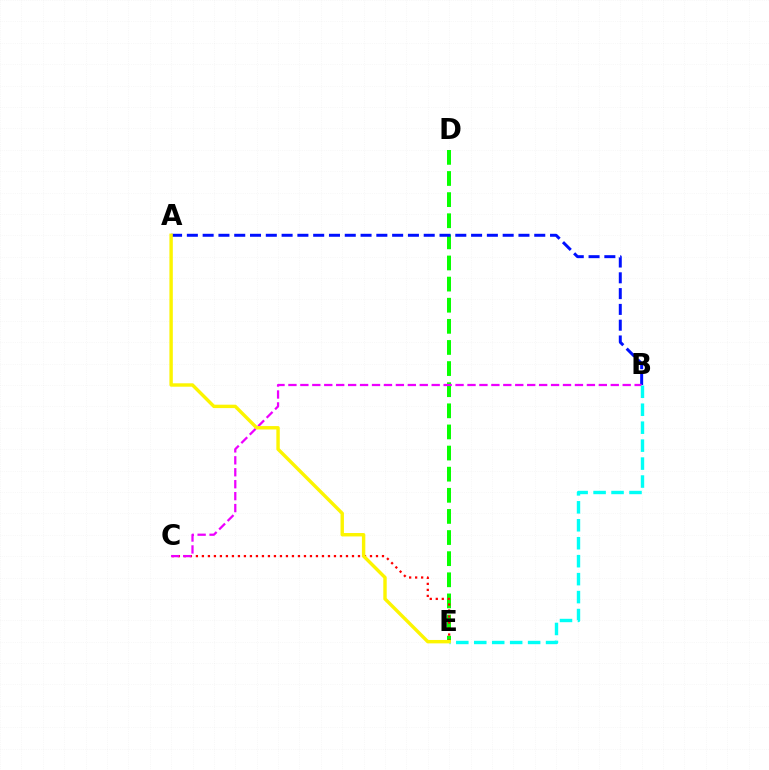{('D', 'E'): [{'color': '#08ff00', 'line_style': 'dashed', 'thickness': 2.87}], ('A', 'B'): [{'color': '#0010ff', 'line_style': 'dashed', 'thickness': 2.15}], ('C', 'E'): [{'color': '#ff0000', 'line_style': 'dotted', 'thickness': 1.63}], ('B', 'C'): [{'color': '#ee00ff', 'line_style': 'dashed', 'thickness': 1.62}], ('B', 'E'): [{'color': '#00fff6', 'line_style': 'dashed', 'thickness': 2.44}], ('A', 'E'): [{'color': '#fcf500', 'line_style': 'solid', 'thickness': 2.45}]}